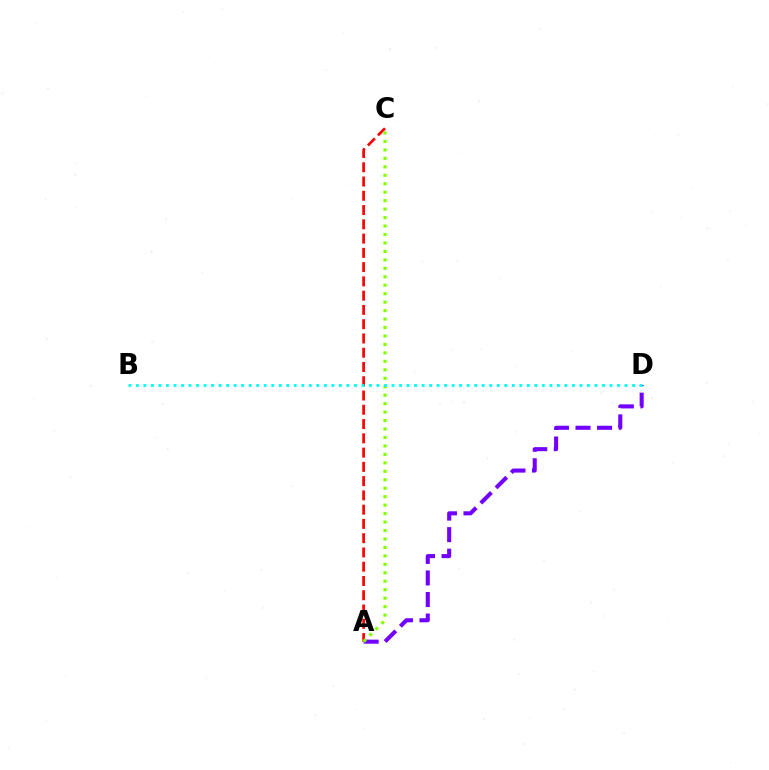{('A', 'C'): [{'color': '#ff0000', 'line_style': 'dashed', 'thickness': 1.94}, {'color': '#84ff00', 'line_style': 'dotted', 'thickness': 2.3}], ('A', 'D'): [{'color': '#7200ff', 'line_style': 'dashed', 'thickness': 2.93}], ('B', 'D'): [{'color': '#00fff6', 'line_style': 'dotted', 'thickness': 2.04}]}